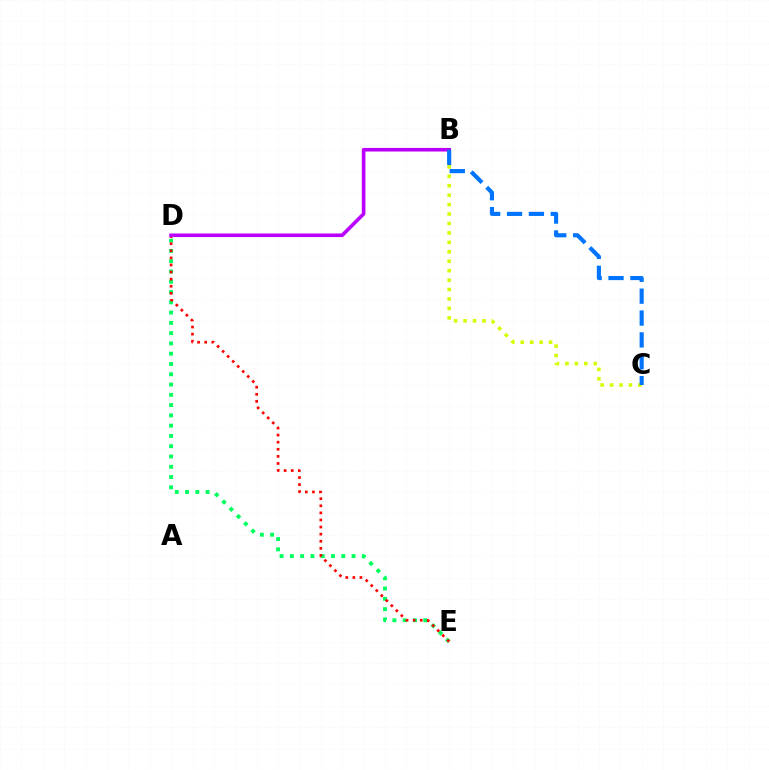{('B', 'C'): [{'color': '#d1ff00', 'line_style': 'dotted', 'thickness': 2.56}, {'color': '#0074ff', 'line_style': 'dashed', 'thickness': 2.97}], ('D', 'E'): [{'color': '#00ff5c', 'line_style': 'dotted', 'thickness': 2.79}, {'color': '#ff0000', 'line_style': 'dotted', 'thickness': 1.93}], ('B', 'D'): [{'color': '#b900ff', 'line_style': 'solid', 'thickness': 2.6}]}